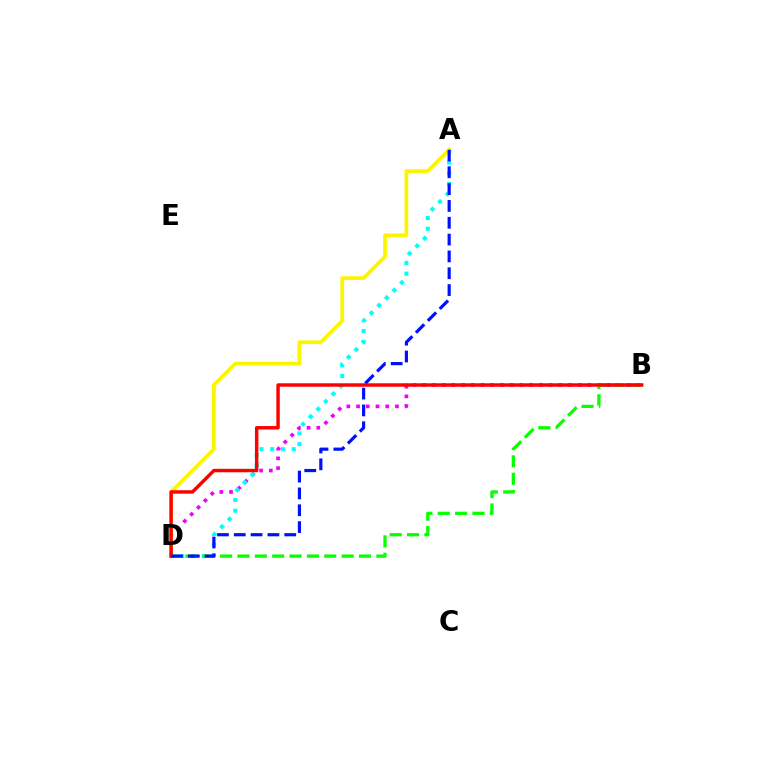{('B', 'D'): [{'color': '#ee00ff', 'line_style': 'dotted', 'thickness': 2.64}, {'color': '#08ff00', 'line_style': 'dashed', 'thickness': 2.36}, {'color': '#ff0000', 'line_style': 'solid', 'thickness': 2.48}], ('A', 'D'): [{'color': '#00fff6', 'line_style': 'dotted', 'thickness': 2.92}, {'color': '#fcf500', 'line_style': 'solid', 'thickness': 2.68}, {'color': '#0010ff', 'line_style': 'dashed', 'thickness': 2.29}]}